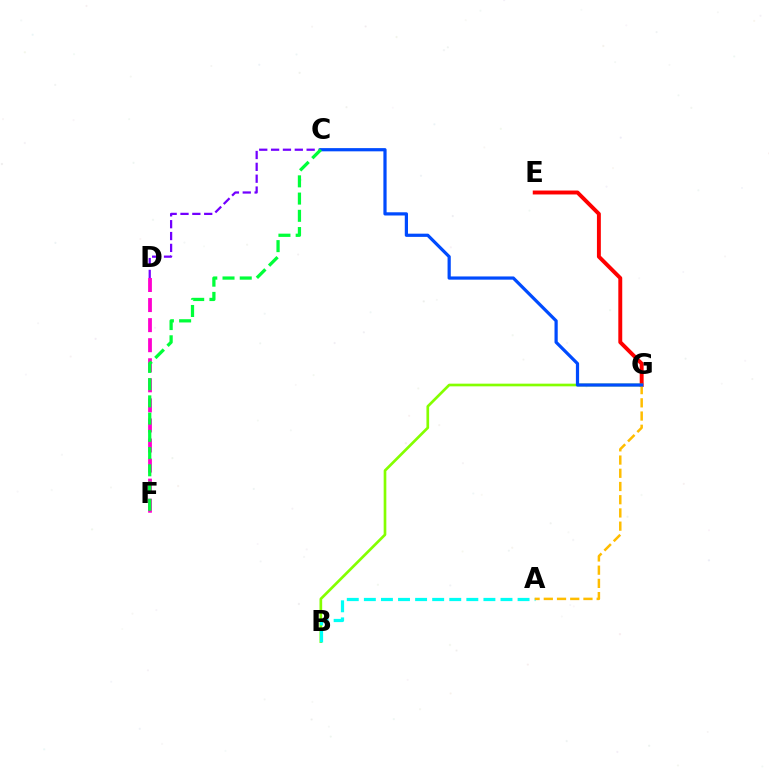{('E', 'G'): [{'color': '#ff0000', 'line_style': 'solid', 'thickness': 2.82}], ('C', 'D'): [{'color': '#7200ff', 'line_style': 'dashed', 'thickness': 1.61}], ('B', 'G'): [{'color': '#84ff00', 'line_style': 'solid', 'thickness': 1.93}], ('A', 'B'): [{'color': '#00fff6', 'line_style': 'dashed', 'thickness': 2.32}], ('D', 'F'): [{'color': '#ff00cf', 'line_style': 'dashed', 'thickness': 2.73}], ('A', 'G'): [{'color': '#ffbd00', 'line_style': 'dashed', 'thickness': 1.8}], ('C', 'G'): [{'color': '#004bff', 'line_style': 'solid', 'thickness': 2.31}], ('C', 'F'): [{'color': '#00ff39', 'line_style': 'dashed', 'thickness': 2.34}]}